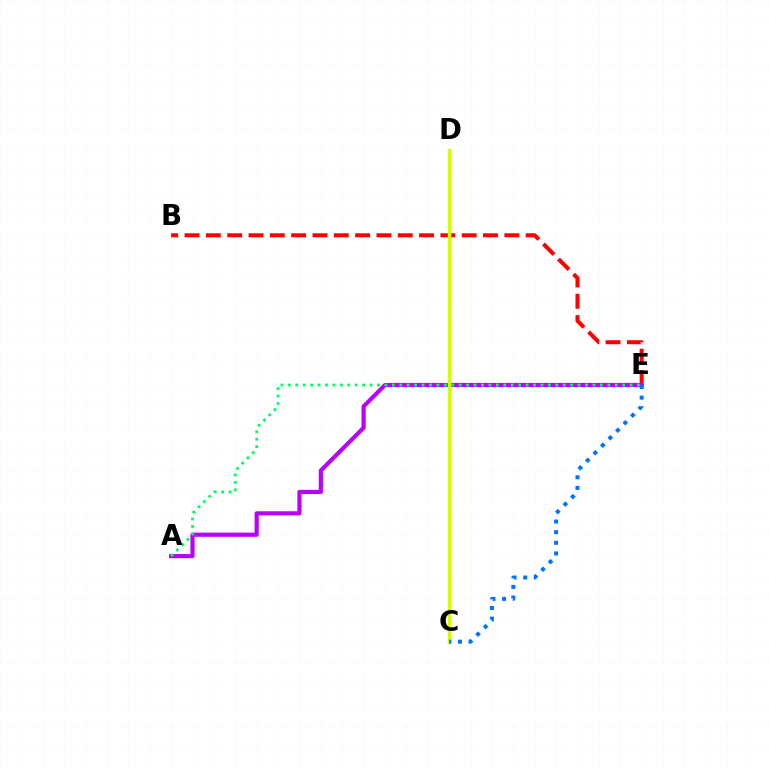{('B', 'E'): [{'color': '#ff0000', 'line_style': 'dashed', 'thickness': 2.9}], ('A', 'E'): [{'color': '#b900ff', 'line_style': 'solid', 'thickness': 2.99}, {'color': '#00ff5c', 'line_style': 'dotted', 'thickness': 2.02}], ('C', 'D'): [{'color': '#d1ff00', 'line_style': 'solid', 'thickness': 2.4}], ('C', 'E'): [{'color': '#0074ff', 'line_style': 'dotted', 'thickness': 2.89}]}